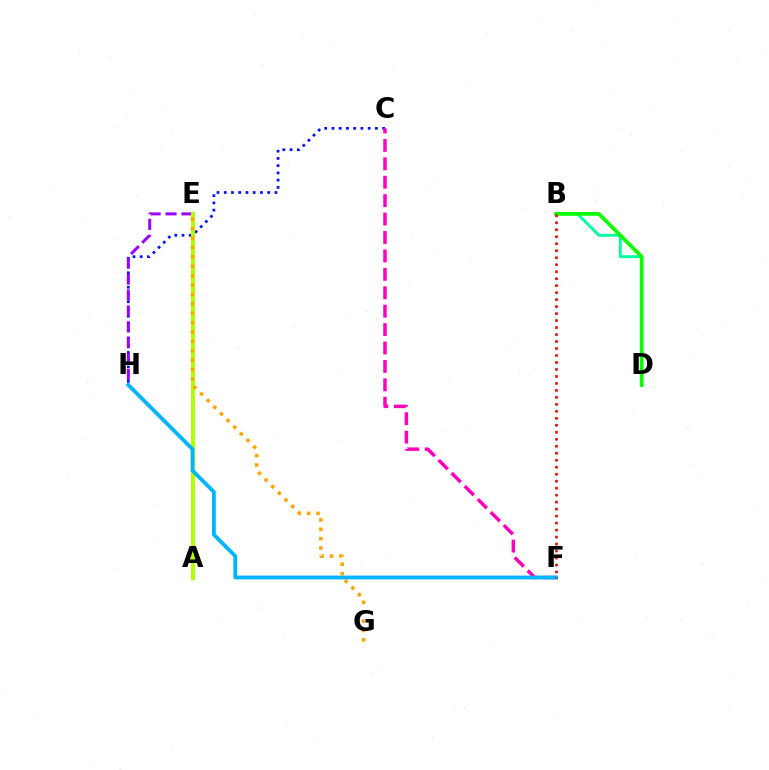{('C', 'H'): [{'color': '#0010ff', 'line_style': 'dotted', 'thickness': 1.97}], ('B', 'D'): [{'color': '#00ff9d', 'line_style': 'solid', 'thickness': 2.08}, {'color': '#08ff00', 'line_style': 'solid', 'thickness': 2.66}], ('E', 'H'): [{'color': '#9b00ff', 'line_style': 'dashed', 'thickness': 2.16}], ('A', 'E'): [{'color': '#b3ff00', 'line_style': 'solid', 'thickness': 2.87}], ('E', 'G'): [{'color': '#ffa500', 'line_style': 'dotted', 'thickness': 2.55}], ('C', 'F'): [{'color': '#ff00bd', 'line_style': 'dashed', 'thickness': 2.5}], ('F', 'H'): [{'color': '#00b5ff', 'line_style': 'solid', 'thickness': 2.74}], ('B', 'F'): [{'color': '#ff0000', 'line_style': 'dotted', 'thickness': 1.9}]}